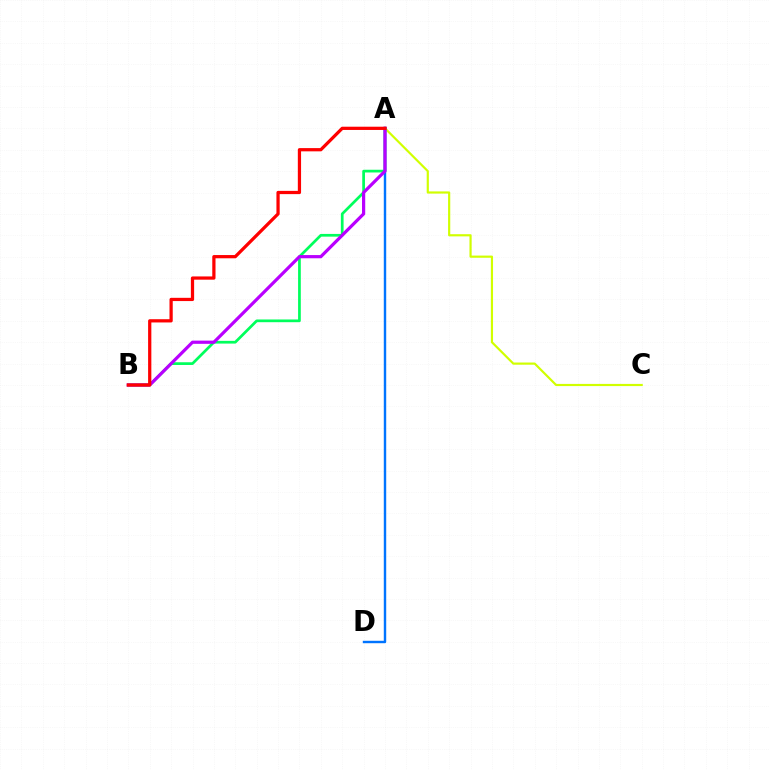{('A', 'C'): [{'color': '#d1ff00', 'line_style': 'solid', 'thickness': 1.57}], ('A', 'B'): [{'color': '#00ff5c', 'line_style': 'solid', 'thickness': 1.96}, {'color': '#b900ff', 'line_style': 'solid', 'thickness': 2.31}, {'color': '#ff0000', 'line_style': 'solid', 'thickness': 2.33}], ('A', 'D'): [{'color': '#0074ff', 'line_style': 'solid', 'thickness': 1.74}]}